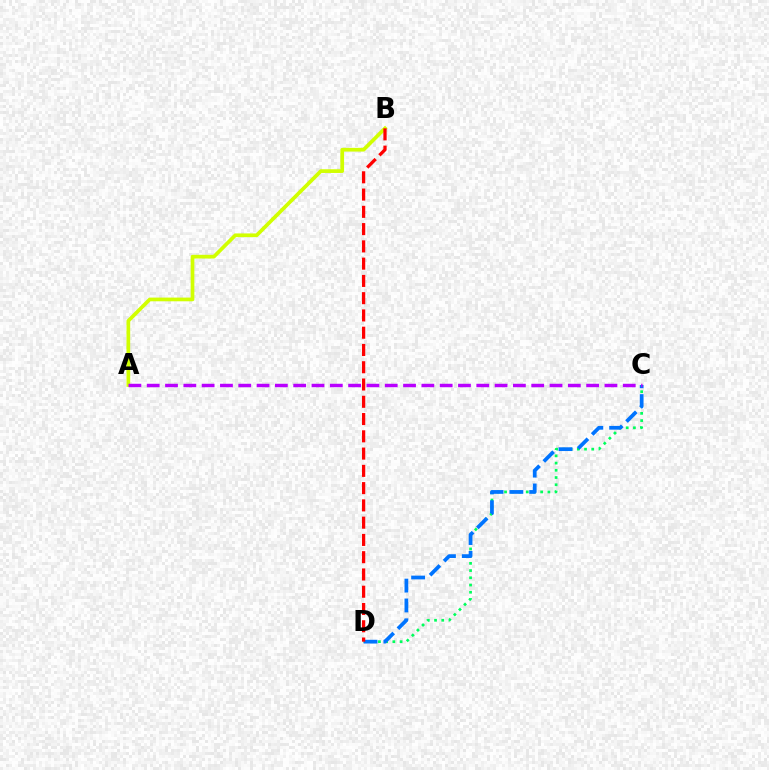{('C', 'D'): [{'color': '#00ff5c', 'line_style': 'dotted', 'thickness': 1.96}, {'color': '#0074ff', 'line_style': 'dashed', 'thickness': 2.7}], ('A', 'B'): [{'color': '#d1ff00', 'line_style': 'solid', 'thickness': 2.67}], ('B', 'D'): [{'color': '#ff0000', 'line_style': 'dashed', 'thickness': 2.35}], ('A', 'C'): [{'color': '#b900ff', 'line_style': 'dashed', 'thickness': 2.49}]}